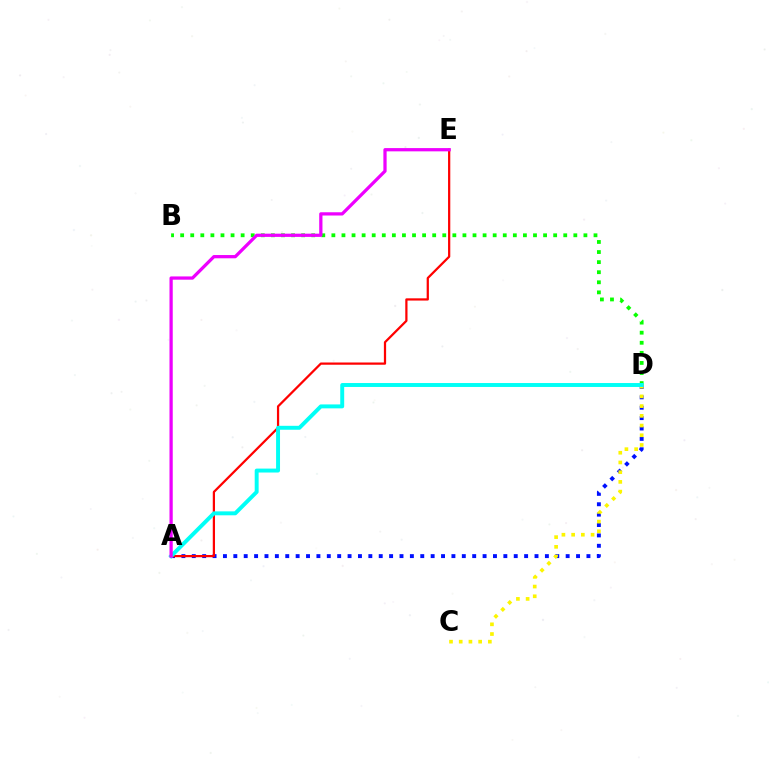{('A', 'D'): [{'color': '#0010ff', 'line_style': 'dotted', 'thickness': 2.82}, {'color': '#00fff6', 'line_style': 'solid', 'thickness': 2.83}], ('C', 'D'): [{'color': '#fcf500', 'line_style': 'dotted', 'thickness': 2.64}], ('B', 'D'): [{'color': '#08ff00', 'line_style': 'dotted', 'thickness': 2.74}], ('A', 'E'): [{'color': '#ff0000', 'line_style': 'solid', 'thickness': 1.61}, {'color': '#ee00ff', 'line_style': 'solid', 'thickness': 2.34}]}